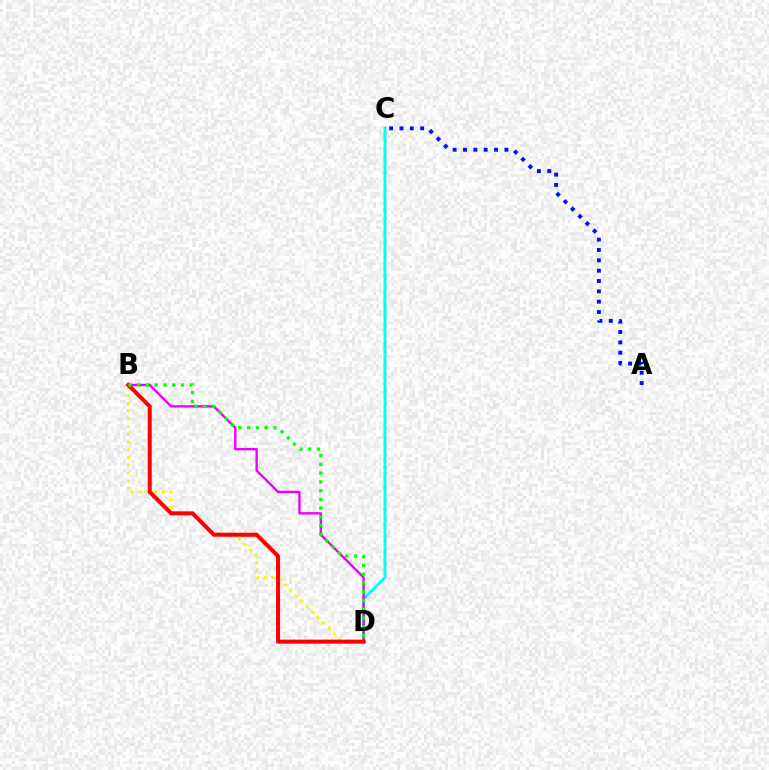{('B', 'D'): [{'color': '#fcf500', 'line_style': 'dotted', 'thickness': 2.1}, {'color': '#ee00ff', 'line_style': 'solid', 'thickness': 1.72}, {'color': '#ff0000', 'line_style': 'solid', 'thickness': 2.9}, {'color': '#08ff00', 'line_style': 'dotted', 'thickness': 2.38}], ('C', 'D'): [{'color': '#00fff6', 'line_style': 'solid', 'thickness': 2.11}], ('A', 'C'): [{'color': '#0010ff', 'line_style': 'dotted', 'thickness': 2.81}]}